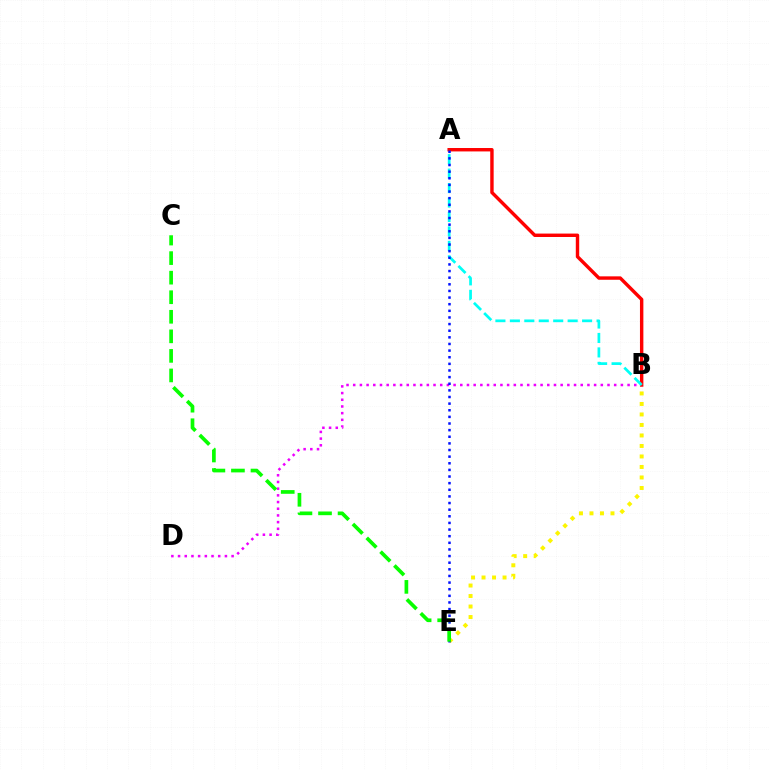{('B', 'E'): [{'color': '#fcf500', 'line_style': 'dotted', 'thickness': 2.85}], ('B', 'D'): [{'color': '#ee00ff', 'line_style': 'dotted', 'thickness': 1.82}], ('A', 'B'): [{'color': '#ff0000', 'line_style': 'solid', 'thickness': 2.46}, {'color': '#00fff6', 'line_style': 'dashed', 'thickness': 1.96}], ('A', 'E'): [{'color': '#0010ff', 'line_style': 'dotted', 'thickness': 1.8}], ('C', 'E'): [{'color': '#08ff00', 'line_style': 'dashed', 'thickness': 2.66}]}